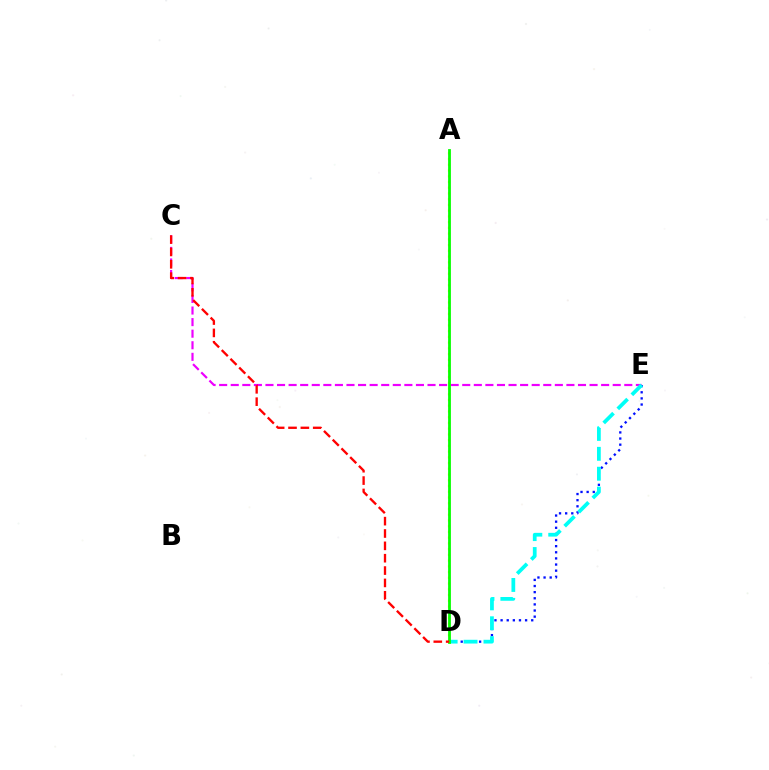{('D', 'E'): [{'color': '#0010ff', 'line_style': 'dotted', 'thickness': 1.66}, {'color': '#00fff6', 'line_style': 'dashed', 'thickness': 2.7}], ('A', 'D'): [{'color': '#fcf500', 'line_style': 'dotted', 'thickness': 1.56}, {'color': '#08ff00', 'line_style': 'solid', 'thickness': 2.02}], ('C', 'E'): [{'color': '#ee00ff', 'line_style': 'dashed', 'thickness': 1.57}], ('C', 'D'): [{'color': '#ff0000', 'line_style': 'dashed', 'thickness': 1.68}]}